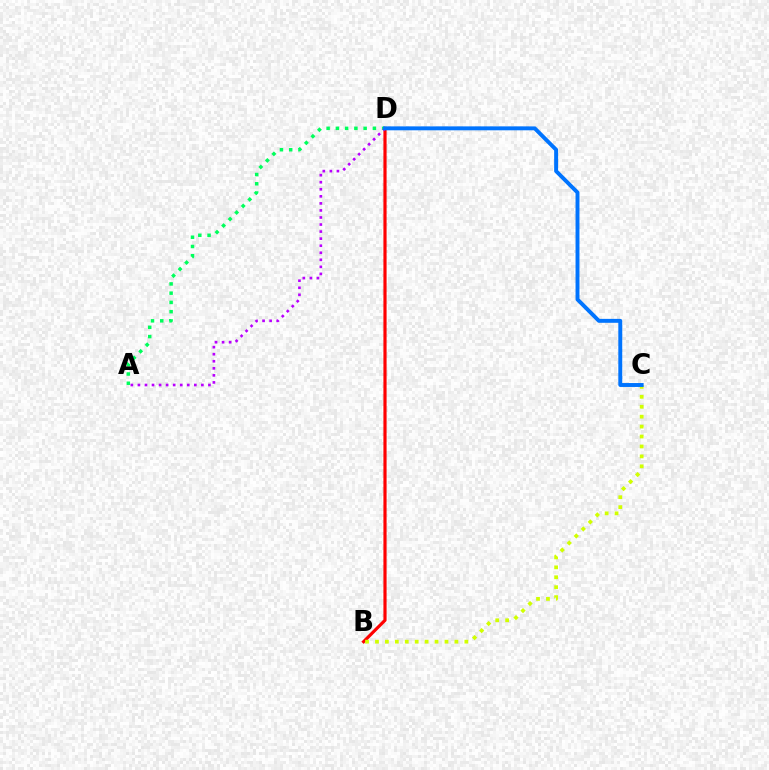{('B', 'D'): [{'color': '#ff0000', 'line_style': 'solid', 'thickness': 2.29}], ('B', 'C'): [{'color': '#d1ff00', 'line_style': 'dotted', 'thickness': 2.7}], ('A', 'D'): [{'color': '#00ff5c', 'line_style': 'dotted', 'thickness': 2.52}, {'color': '#b900ff', 'line_style': 'dotted', 'thickness': 1.92}], ('C', 'D'): [{'color': '#0074ff', 'line_style': 'solid', 'thickness': 2.83}]}